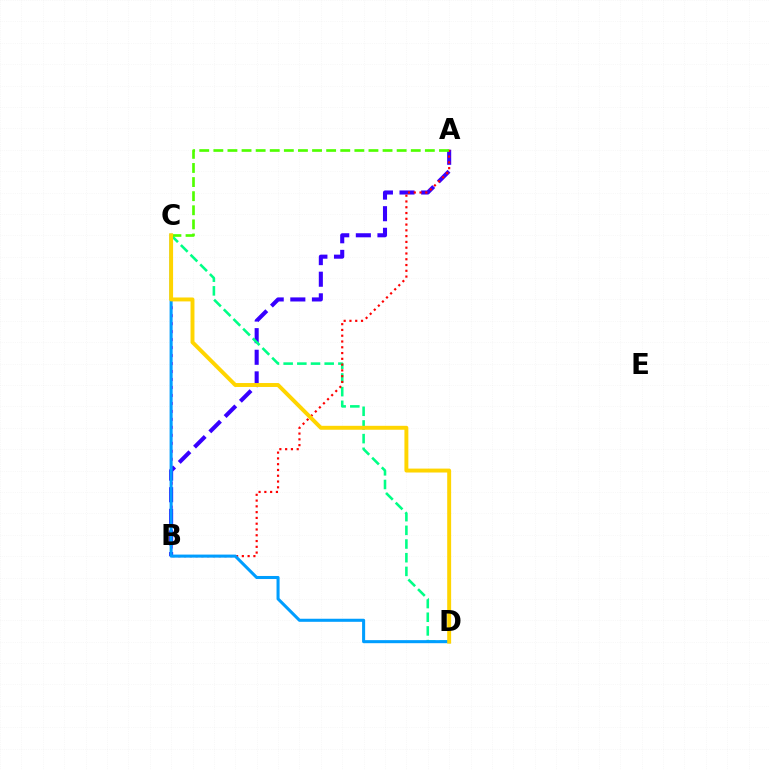{('B', 'C'): [{'color': '#ff00ed', 'line_style': 'dotted', 'thickness': 2.17}], ('A', 'B'): [{'color': '#3700ff', 'line_style': 'dashed', 'thickness': 2.94}, {'color': '#ff0000', 'line_style': 'dotted', 'thickness': 1.57}], ('C', 'D'): [{'color': '#00ff86', 'line_style': 'dashed', 'thickness': 1.86}, {'color': '#009eff', 'line_style': 'solid', 'thickness': 2.2}, {'color': '#ffd500', 'line_style': 'solid', 'thickness': 2.83}], ('A', 'C'): [{'color': '#4fff00', 'line_style': 'dashed', 'thickness': 1.92}]}